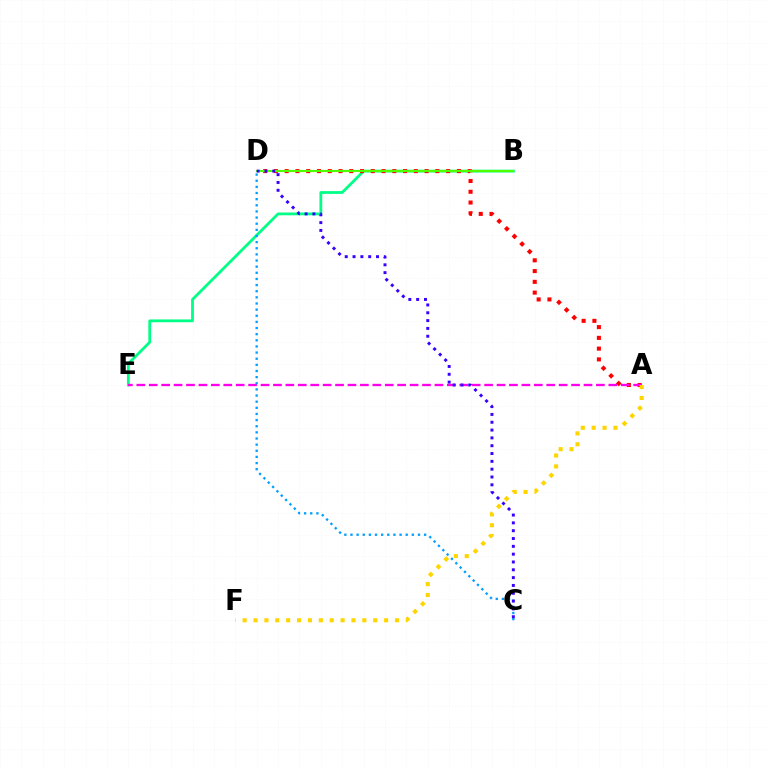{('B', 'E'): [{'color': '#00ff86', 'line_style': 'solid', 'thickness': 2.01}], ('A', 'D'): [{'color': '#ff0000', 'line_style': 'dotted', 'thickness': 2.92}], ('A', 'E'): [{'color': '#ff00ed', 'line_style': 'dashed', 'thickness': 1.69}], ('B', 'D'): [{'color': '#4fff00', 'line_style': 'solid', 'thickness': 1.53}], ('C', 'D'): [{'color': '#009eff', 'line_style': 'dotted', 'thickness': 1.67}, {'color': '#3700ff', 'line_style': 'dotted', 'thickness': 2.12}], ('A', 'F'): [{'color': '#ffd500', 'line_style': 'dotted', 'thickness': 2.96}]}